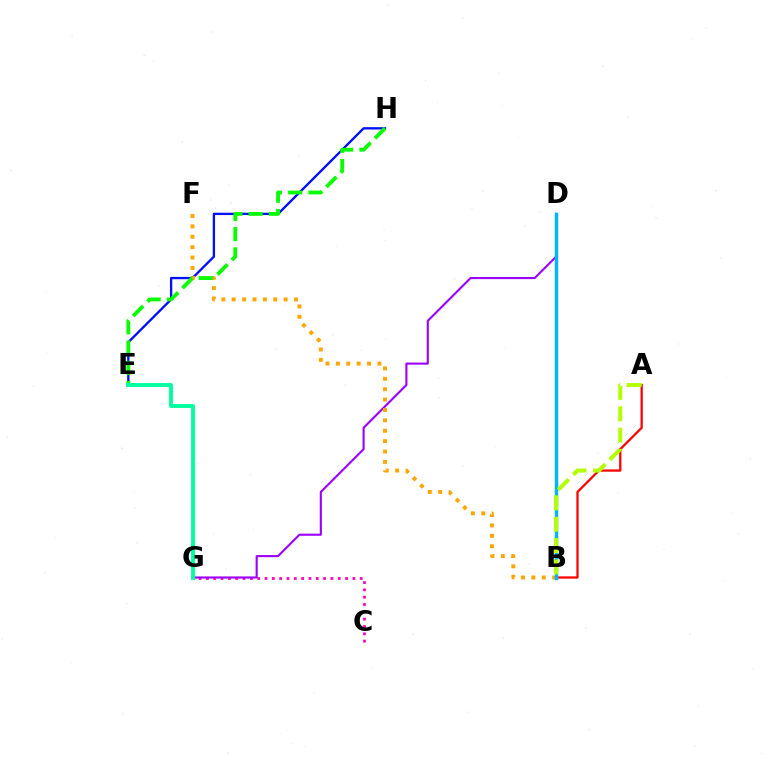{('E', 'H'): [{'color': '#0010ff', 'line_style': 'solid', 'thickness': 1.68}, {'color': '#08ff00', 'line_style': 'dashed', 'thickness': 2.76}], ('C', 'G'): [{'color': '#ff00bd', 'line_style': 'dotted', 'thickness': 1.99}], ('D', 'G'): [{'color': '#9b00ff', 'line_style': 'solid', 'thickness': 1.52}], ('A', 'B'): [{'color': '#ff0000', 'line_style': 'solid', 'thickness': 1.63}, {'color': '#b3ff00', 'line_style': 'dashed', 'thickness': 2.9}], ('B', 'F'): [{'color': '#ffa500', 'line_style': 'dotted', 'thickness': 2.82}], ('B', 'D'): [{'color': '#00b5ff', 'line_style': 'solid', 'thickness': 2.5}], ('E', 'G'): [{'color': '#00ff9d', 'line_style': 'solid', 'thickness': 2.79}]}